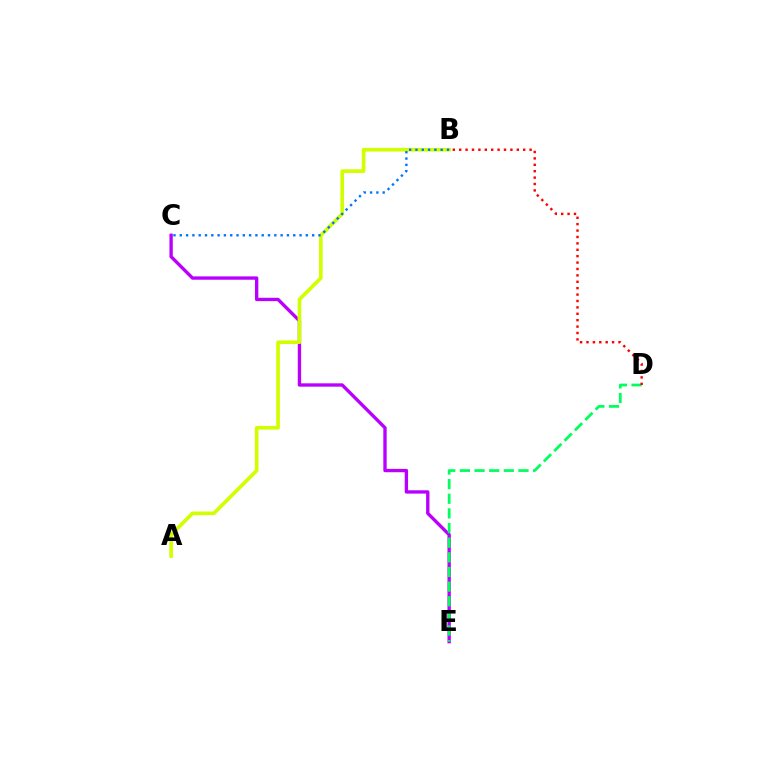{('C', 'E'): [{'color': '#b900ff', 'line_style': 'solid', 'thickness': 2.41}], ('D', 'E'): [{'color': '#00ff5c', 'line_style': 'dashed', 'thickness': 1.99}], ('A', 'B'): [{'color': '#d1ff00', 'line_style': 'solid', 'thickness': 2.63}], ('B', 'C'): [{'color': '#0074ff', 'line_style': 'dotted', 'thickness': 1.71}], ('B', 'D'): [{'color': '#ff0000', 'line_style': 'dotted', 'thickness': 1.74}]}